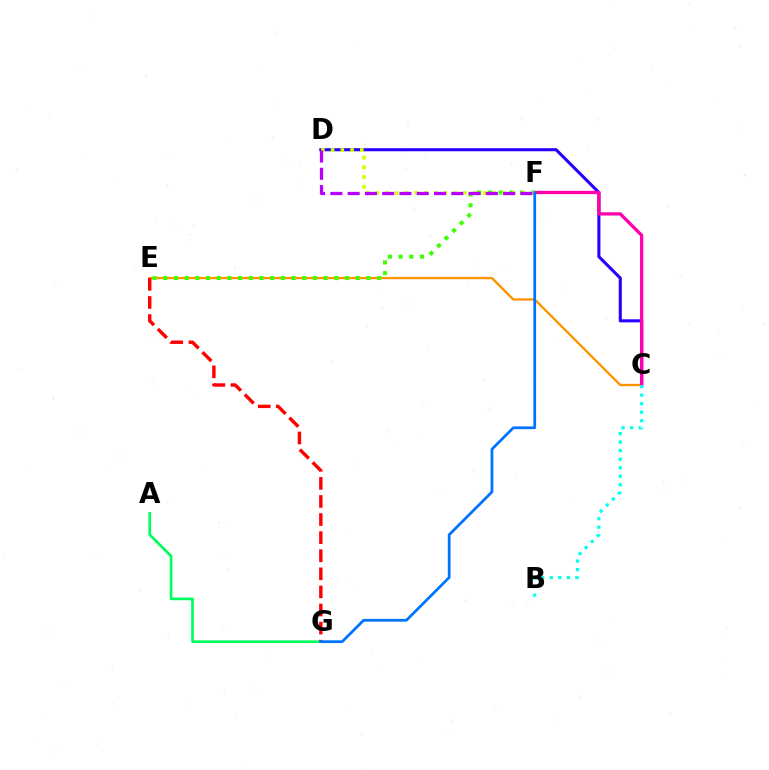{('C', 'E'): [{'color': '#ff9400', 'line_style': 'solid', 'thickness': 1.69}], ('A', 'G'): [{'color': '#00ff5c', 'line_style': 'solid', 'thickness': 1.92}], ('E', 'G'): [{'color': '#ff0000', 'line_style': 'dashed', 'thickness': 2.46}], ('E', 'F'): [{'color': '#3dff00', 'line_style': 'dotted', 'thickness': 2.91}], ('C', 'D'): [{'color': '#2500ff', 'line_style': 'solid', 'thickness': 2.2}], ('C', 'F'): [{'color': '#ff00ac', 'line_style': 'solid', 'thickness': 2.37}], ('D', 'F'): [{'color': '#d1ff00', 'line_style': 'dotted', 'thickness': 2.65}, {'color': '#b900ff', 'line_style': 'dashed', 'thickness': 2.35}], ('F', 'G'): [{'color': '#0074ff', 'line_style': 'solid', 'thickness': 1.98}], ('B', 'C'): [{'color': '#00fff6', 'line_style': 'dotted', 'thickness': 2.32}]}